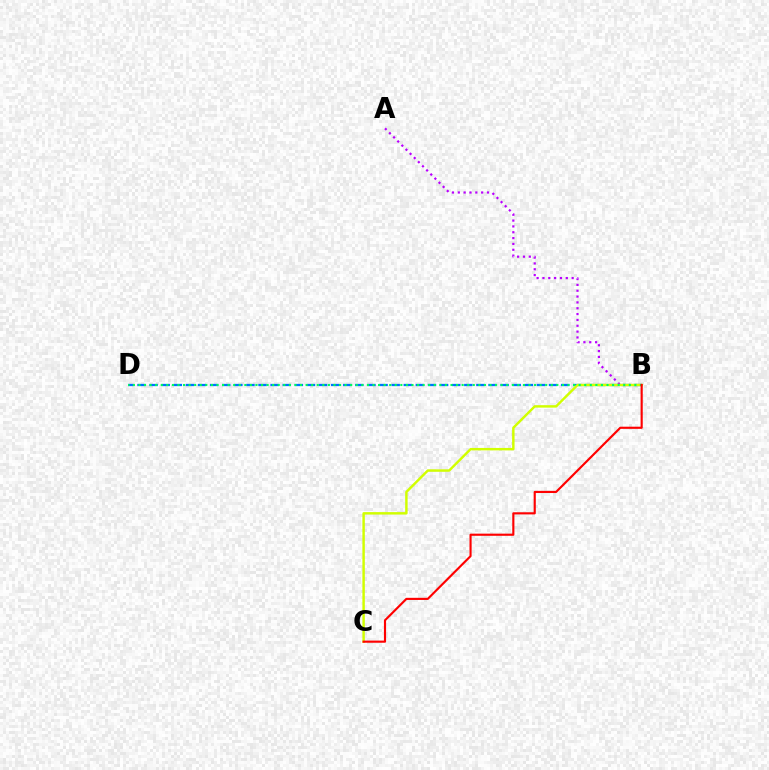{('B', 'D'): [{'color': '#0074ff', 'line_style': 'dashed', 'thickness': 1.64}, {'color': '#00ff5c', 'line_style': 'dotted', 'thickness': 1.51}], ('A', 'B'): [{'color': '#b900ff', 'line_style': 'dotted', 'thickness': 1.59}], ('B', 'C'): [{'color': '#d1ff00', 'line_style': 'solid', 'thickness': 1.76}, {'color': '#ff0000', 'line_style': 'solid', 'thickness': 1.55}]}